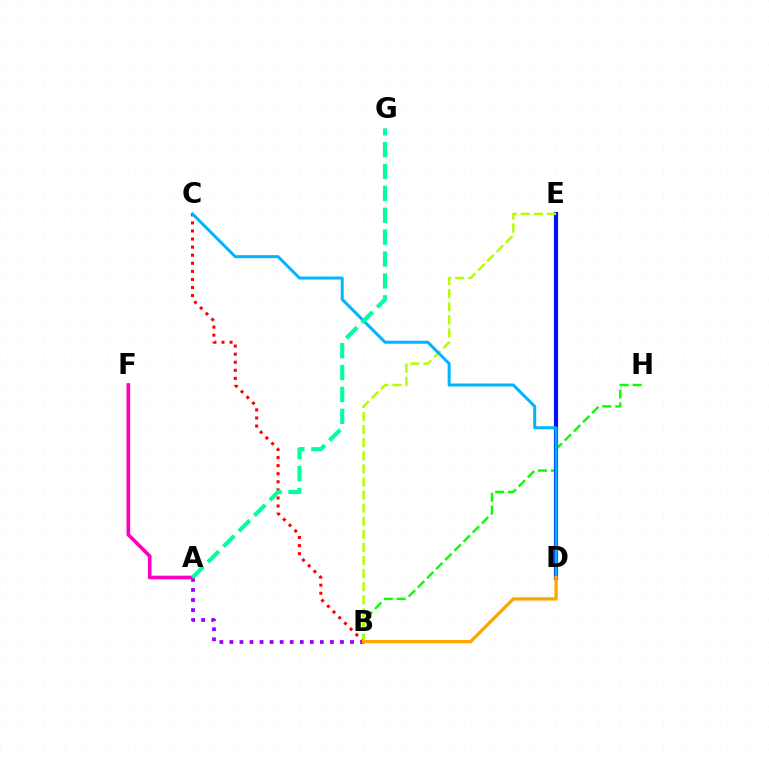{('A', 'B'): [{'color': '#9b00ff', 'line_style': 'dotted', 'thickness': 2.73}], ('B', 'C'): [{'color': '#ff0000', 'line_style': 'dotted', 'thickness': 2.19}], ('B', 'H'): [{'color': '#08ff00', 'line_style': 'dashed', 'thickness': 1.76}], ('A', 'F'): [{'color': '#ff00bd', 'line_style': 'solid', 'thickness': 2.62}], ('D', 'E'): [{'color': '#0010ff', 'line_style': 'solid', 'thickness': 2.98}], ('B', 'E'): [{'color': '#b3ff00', 'line_style': 'dashed', 'thickness': 1.78}], ('C', 'D'): [{'color': '#00b5ff', 'line_style': 'solid', 'thickness': 2.16}], ('B', 'D'): [{'color': '#ffa500', 'line_style': 'solid', 'thickness': 2.36}], ('A', 'G'): [{'color': '#00ff9d', 'line_style': 'dashed', 'thickness': 2.97}]}